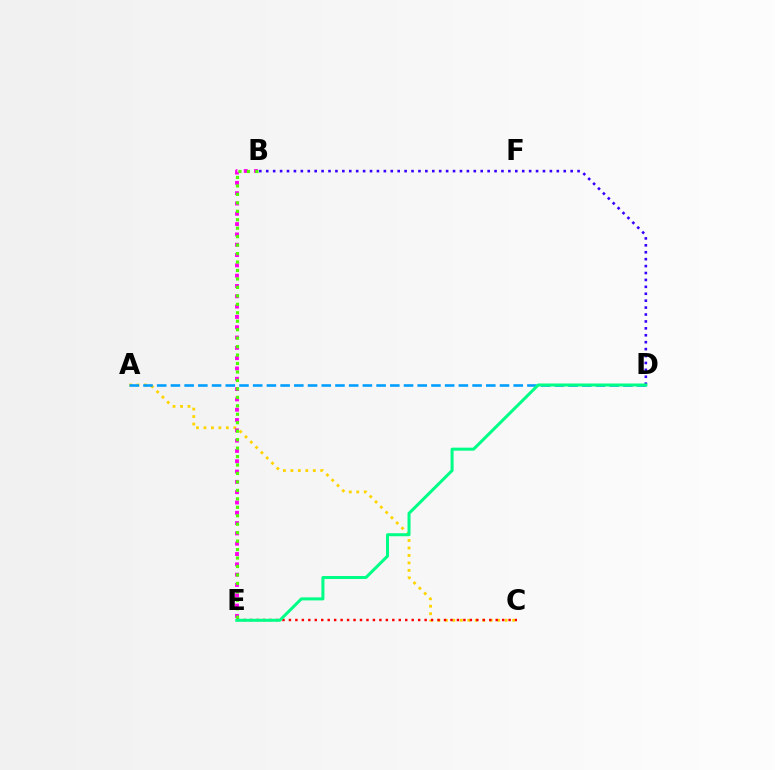{('A', 'C'): [{'color': '#ffd500', 'line_style': 'dotted', 'thickness': 2.03}], ('B', 'D'): [{'color': '#3700ff', 'line_style': 'dotted', 'thickness': 1.88}], ('B', 'E'): [{'color': '#ff00ed', 'line_style': 'dotted', 'thickness': 2.8}, {'color': '#4fff00', 'line_style': 'dotted', 'thickness': 2.3}], ('A', 'D'): [{'color': '#009eff', 'line_style': 'dashed', 'thickness': 1.86}], ('C', 'E'): [{'color': '#ff0000', 'line_style': 'dotted', 'thickness': 1.76}], ('D', 'E'): [{'color': '#00ff86', 'line_style': 'solid', 'thickness': 2.18}]}